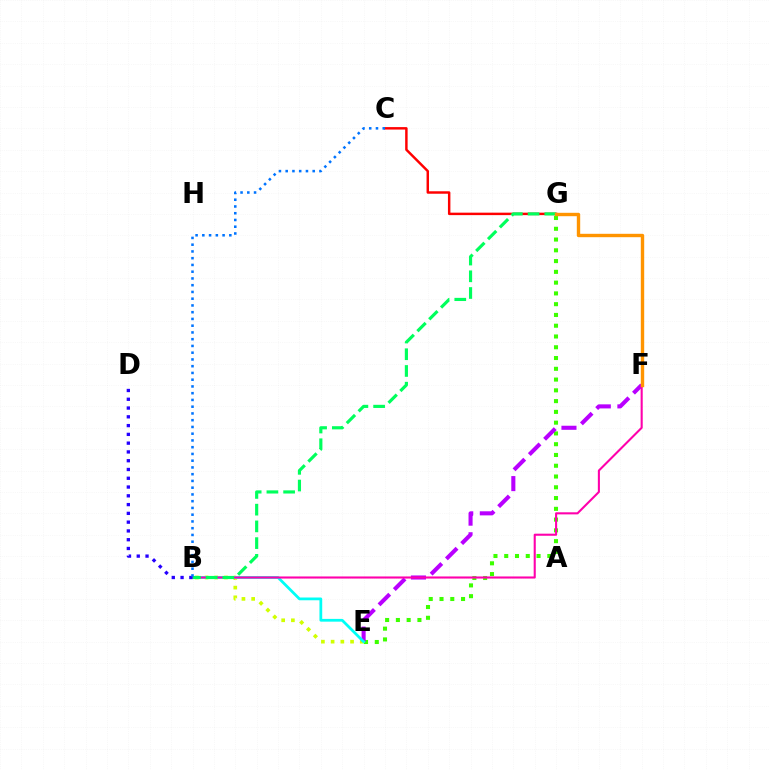{('B', 'E'): [{'color': '#d1ff00', 'line_style': 'dotted', 'thickness': 2.64}, {'color': '#00fff6', 'line_style': 'solid', 'thickness': 1.99}], ('E', 'G'): [{'color': '#3dff00', 'line_style': 'dotted', 'thickness': 2.93}], ('E', 'F'): [{'color': '#b900ff', 'line_style': 'dashed', 'thickness': 2.93}], ('C', 'G'): [{'color': '#ff0000', 'line_style': 'solid', 'thickness': 1.77}], ('B', 'F'): [{'color': '#ff00ac', 'line_style': 'solid', 'thickness': 1.51}], ('B', 'G'): [{'color': '#00ff5c', 'line_style': 'dashed', 'thickness': 2.27}], ('B', 'D'): [{'color': '#2500ff', 'line_style': 'dotted', 'thickness': 2.38}], ('F', 'G'): [{'color': '#ff9400', 'line_style': 'solid', 'thickness': 2.44}], ('B', 'C'): [{'color': '#0074ff', 'line_style': 'dotted', 'thickness': 1.83}]}